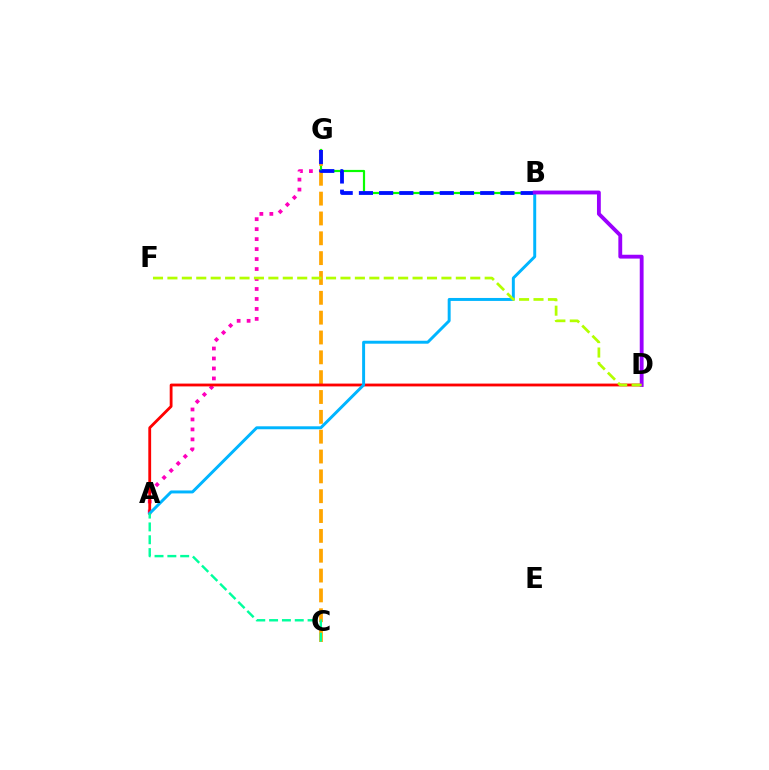{('A', 'G'): [{'color': '#ff00bd', 'line_style': 'dotted', 'thickness': 2.71}], ('B', 'G'): [{'color': '#08ff00', 'line_style': 'solid', 'thickness': 1.57}, {'color': '#0010ff', 'line_style': 'dashed', 'thickness': 2.75}], ('C', 'G'): [{'color': '#ffa500', 'line_style': 'dashed', 'thickness': 2.7}], ('A', 'D'): [{'color': '#ff0000', 'line_style': 'solid', 'thickness': 2.03}], ('A', 'B'): [{'color': '#00b5ff', 'line_style': 'solid', 'thickness': 2.13}], ('B', 'D'): [{'color': '#9b00ff', 'line_style': 'solid', 'thickness': 2.77}], ('D', 'F'): [{'color': '#b3ff00', 'line_style': 'dashed', 'thickness': 1.96}], ('A', 'C'): [{'color': '#00ff9d', 'line_style': 'dashed', 'thickness': 1.74}]}